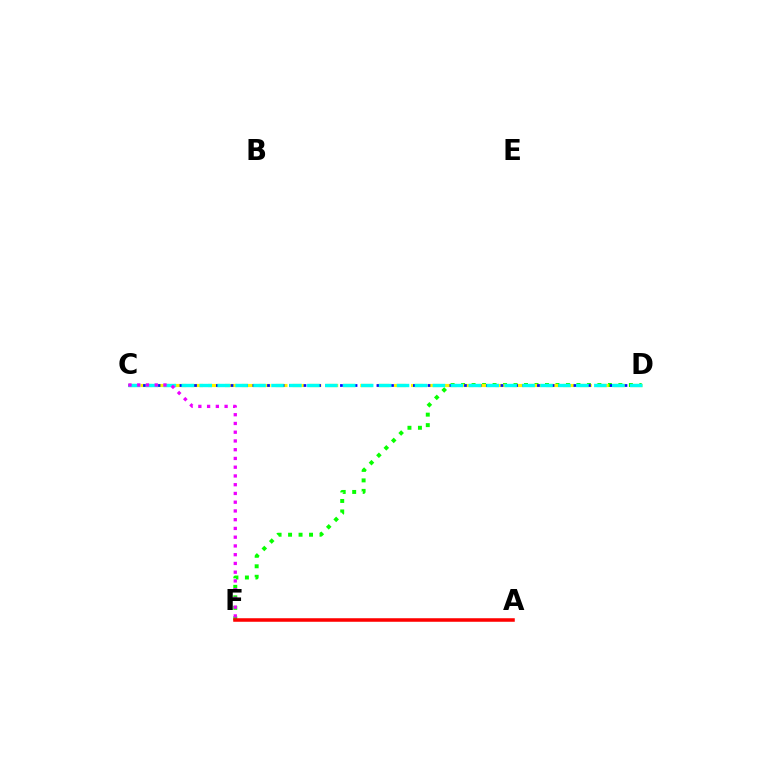{('D', 'F'): [{'color': '#08ff00', 'line_style': 'dotted', 'thickness': 2.85}], ('C', 'D'): [{'color': '#fcf500', 'line_style': 'dashed', 'thickness': 2.3}, {'color': '#0010ff', 'line_style': 'dotted', 'thickness': 1.98}, {'color': '#00fff6', 'line_style': 'dashed', 'thickness': 2.44}], ('A', 'F'): [{'color': '#ff0000', 'line_style': 'solid', 'thickness': 2.55}], ('C', 'F'): [{'color': '#ee00ff', 'line_style': 'dotted', 'thickness': 2.38}]}